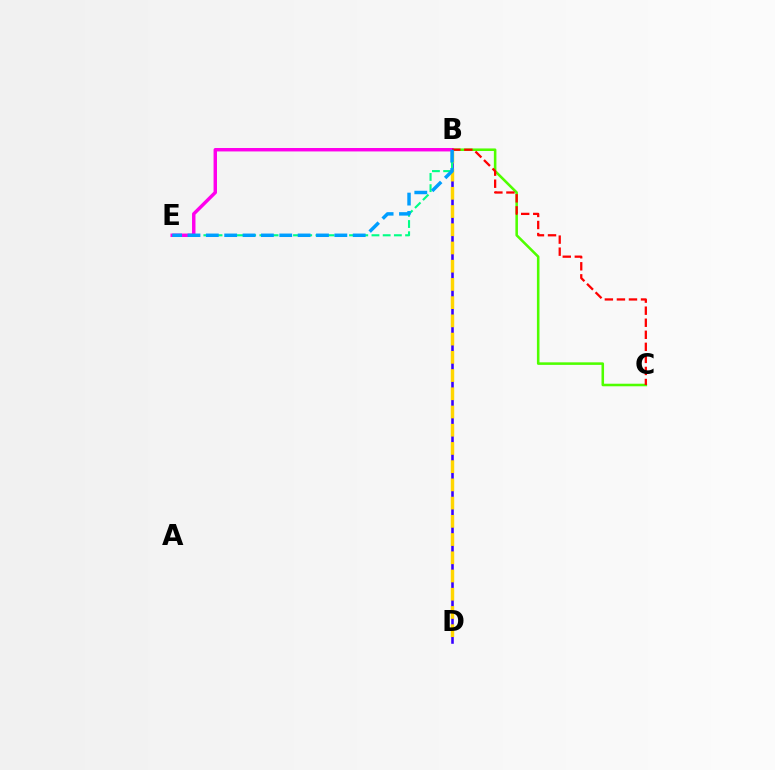{('B', 'C'): [{'color': '#4fff00', 'line_style': 'solid', 'thickness': 1.84}, {'color': '#ff0000', 'line_style': 'dashed', 'thickness': 1.64}], ('B', 'D'): [{'color': '#3700ff', 'line_style': 'solid', 'thickness': 1.85}, {'color': '#ffd500', 'line_style': 'dashed', 'thickness': 2.48}], ('B', 'E'): [{'color': '#00ff86', 'line_style': 'dashed', 'thickness': 1.52}, {'color': '#ff00ed', 'line_style': 'solid', 'thickness': 2.48}, {'color': '#009eff', 'line_style': 'dashed', 'thickness': 2.49}]}